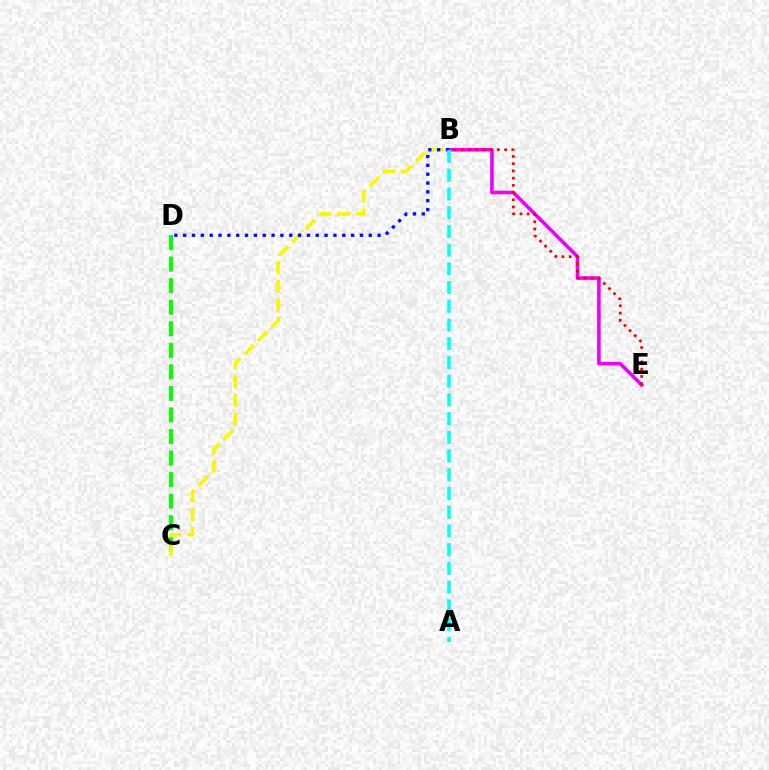{('B', 'E'): [{'color': '#ee00ff', 'line_style': 'solid', 'thickness': 2.6}, {'color': '#ff0000', 'line_style': 'dotted', 'thickness': 1.96}], ('C', 'D'): [{'color': '#08ff00', 'line_style': 'dashed', 'thickness': 2.93}], ('B', 'C'): [{'color': '#fcf500', 'line_style': 'dashed', 'thickness': 2.56}], ('B', 'D'): [{'color': '#0010ff', 'line_style': 'dotted', 'thickness': 2.4}], ('A', 'B'): [{'color': '#00fff6', 'line_style': 'dashed', 'thickness': 2.54}]}